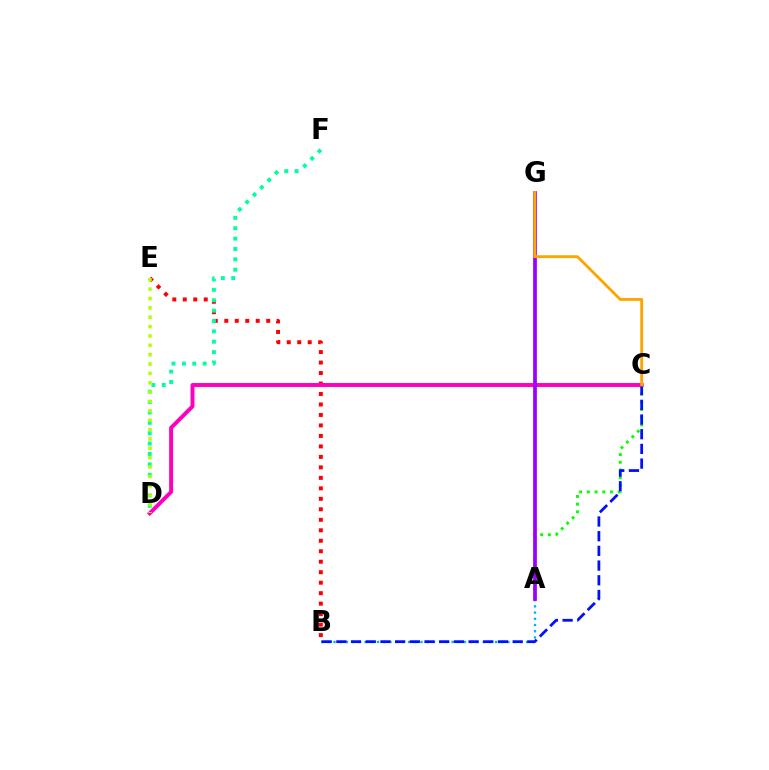{('B', 'E'): [{'color': '#ff0000', 'line_style': 'dotted', 'thickness': 2.85}], ('A', 'B'): [{'color': '#00b5ff', 'line_style': 'dotted', 'thickness': 1.69}], ('A', 'C'): [{'color': '#08ff00', 'line_style': 'dotted', 'thickness': 2.09}], ('C', 'D'): [{'color': '#ff00bd', 'line_style': 'solid', 'thickness': 2.83}], ('B', 'C'): [{'color': '#0010ff', 'line_style': 'dashed', 'thickness': 2.0}], ('A', 'G'): [{'color': '#9b00ff', 'line_style': 'solid', 'thickness': 2.68}], ('D', 'F'): [{'color': '#00ff9d', 'line_style': 'dotted', 'thickness': 2.82}], ('D', 'E'): [{'color': '#b3ff00', 'line_style': 'dotted', 'thickness': 2.54}], ('C', 'G'): [{'color': '#ffa500', 'line_style': 'solid', 'thickness': 2.07}]}